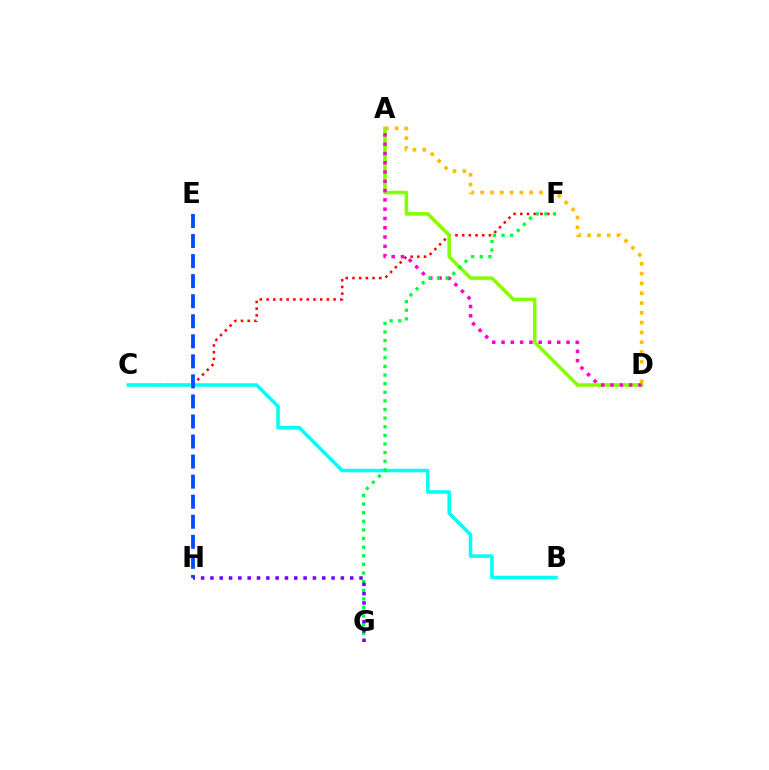{('C', 'F'): [{'color': '#ff0000', 'line_style': 'dotted', 'thickness': 1.82}], ('A', 'D'): [{'color': '#84ff00', 'line_style': 'solid', 'thickness': 2.55}, {'color': '#ff00cf', 'line_style': 'dotted', 'thickness': 2.52}, {'color': '#ffbd00', 'line_style': 'dotted', 'thickness': 2.66}], ('B', 'C'): [{'color': '#00fff6', 'line_style': 'solid', 'thickness': 2.53}], ('F', 'G'): [{'color': '#00ff39', 'line_style': 'dotted', 'thickness': 2.34}], ('E', 'H'): [{'color': '#004bff', 'line_style': 'dashed', 'thickness': 2.72}], ('G', 'H'): [{'color': '#7200ff', 'line_style': 'dotted', 'thickness': 2.53}]}